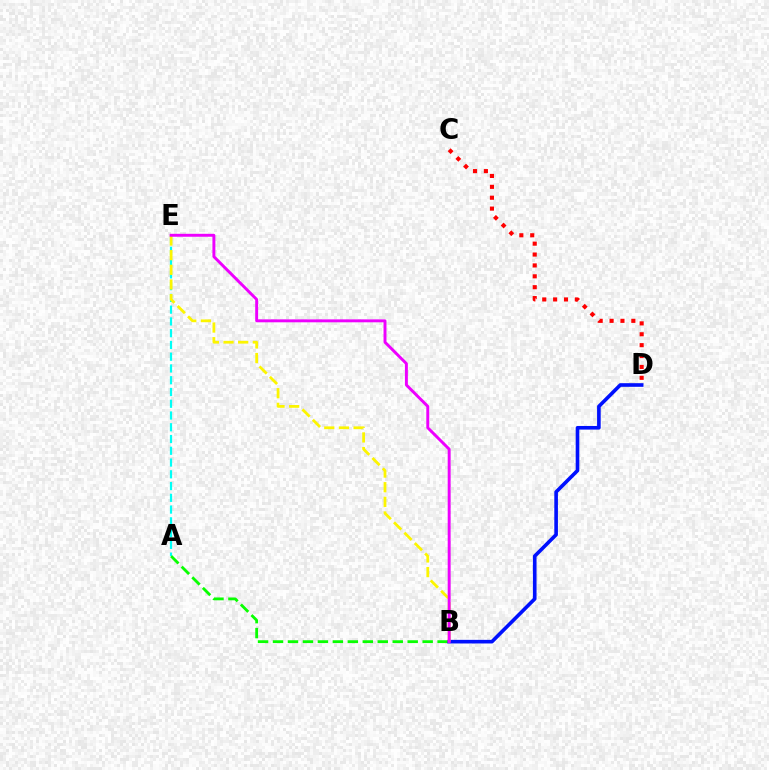{('A', 'E'): [{'color': '#00fff6', 'line_style': 'dashed', 'thickness': 1.6}], ('A', 'B'): [{'color': '#08ff00', 'line_style': 'dashed', 'thickness': 2.03}], ('B', 'D'): [{'color': '#0010ff', 'line_style': 'solid', 'thickness': 2.61}], ('B', 'E'): [{'color': '#fcf500', 'line_style': 'dashed', 'thickness': 1.99}, {'color': '#ee00ff', 'line_style': 'solid', 'thickness': 2.11}], ('C', 'D'): [{'color': '#ff0000', 'line_style': 'dotted', 'thickness': 2.96}]}